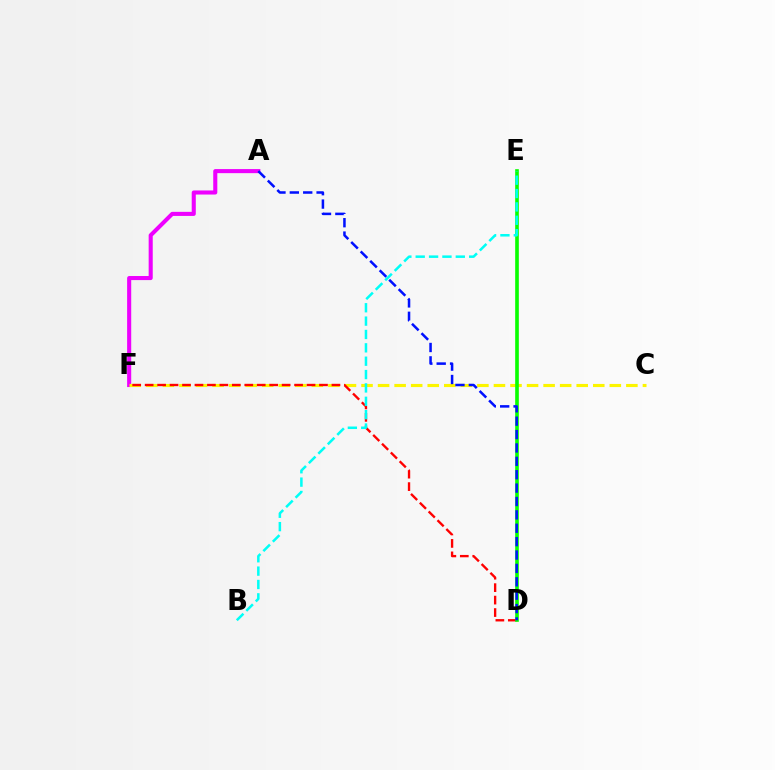{('A', 'F'): [{'color': '#ee00ff', 'line_style': 'solid', 'thickness': 2.94}], ('C', 'F'): [{'color': '#fcf500', 'line_style': 'dashed', 'thickness': 2.25}], ('D', 'F'): [{'color': '#ff0000', 'line_style': 'dashed', 'thickness': 1.69}], ('D', 'E'): [{'color': '#08ff00', 'line_style': 'solid', 'thickness': 2.62}], ('A', 'D'): [{'color': '#0010ff', 'line_style': 'dashed', 'thickness': 1.82}], ('B', 'E'): [{'color': '#00fff6', 'line_style': 'dashed', 'thickness': 1.82}]}